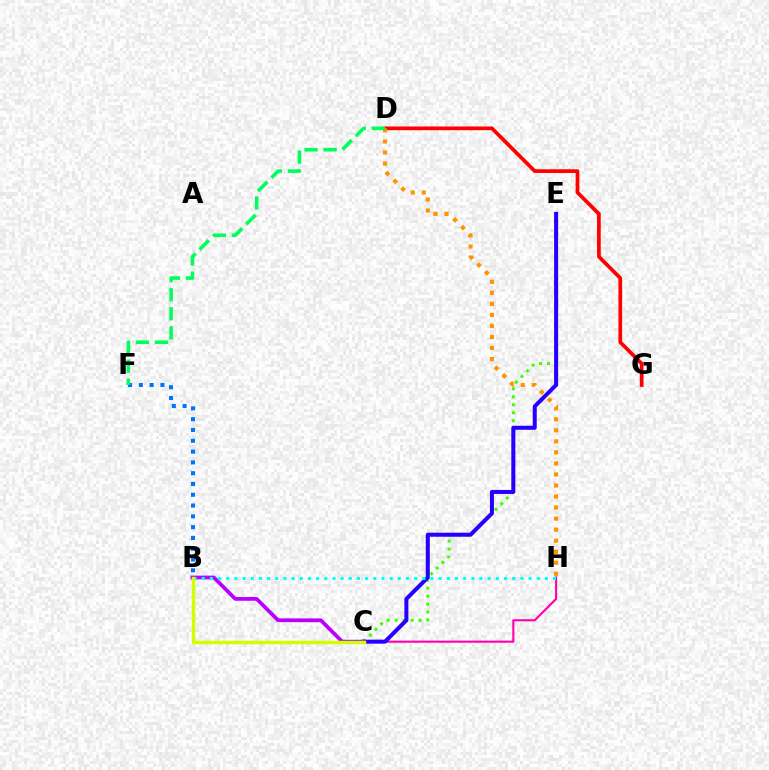{('D', 'G'): [{'color': '#ff0000', 'line_style': 'solid', 'thickness': 2.67}], ('C', 'H'): [{'color': '#ff00ac', 'line_style': 'solid', 'thickness': 1.52}], ('C', 'E'): [{'color': '#3dff00', 'line_style': 'dotted', 'thickness': 2.17}, {'color': '#2500ff', 'line_style': 'solid', 'thickness': 2.9}], ('B', 'C'): [{'color': '#b900ff', 'line_style': 'solid', 'thickness': 2.7}, {'color': '#d1ff00', 'line_style': 'solid', 'thickness': 2.48}], ('D', 'H'): [{'color': '#ff9400', 'line_style': 'dotted', 'thickness': 3.0}], ('B', 'H'): [{'color': '#00fff6', 'line_style': 'dotted', 'thickness': 2.22}], ('B', 'F'): [{'color': '#0074ff', 'line_style': 'dotted', 'thickness': 2.93}], ('D', 'F'): [{'color': '#00ff5c', 'line_style': 'dashed', 'thickness': 2.59}]}